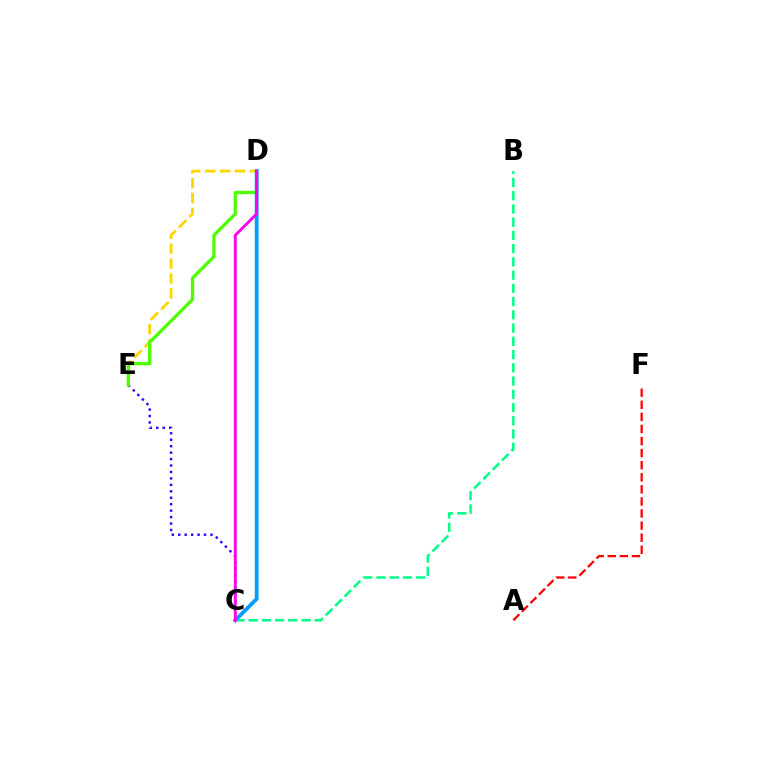{('A', 'F'): [{'color': '#ff0000', 'line_style': 'dashed', 'thickness': 1.64}], ('C', 'E'): [{'color': '#3700ff', 'line_style': 'dotted', 'thickness': 1.75}], ('B', 'C'): [{'color': '#00ff86', 'line_style': 'dashed', 'thickness': 1.8}], ('D', 'E'): [{'color': '#ffd500', 'line_style': 'dashed', 'thickness': 2.02}, {'color': '#4fff00', 'line_style': 'solid', 'thickness': 2.39}], ('C', 'D'): [{'color': '#009eff', 'line_style': 'solid', 'thickness': 2.75}, {'color': '#ff00ed', 'line_style': 'solid', 'thickness': 2.07}]}